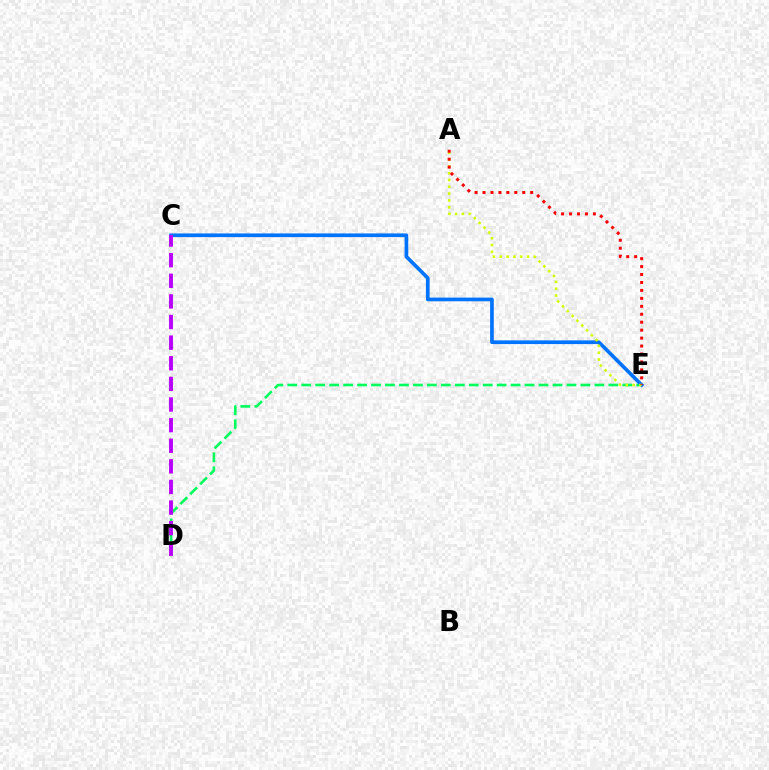{('D', 'E'): [{'color': '#00ff5c', 'line_style': 'dashed', 'thickness': 1.9}], ('C', 'E'): [{'color': '#0074ff', 'line_style': 'solid', 'thickness': 2.65}], ('A', 'E'): [{'color': '#d1ff00', 'line_style': 'dotted', 'thickness': 1.85}, {'color': '#ff0000', 'line_style': 'dotted', 'thickness': 2.16}], ('C', 'D'): [{'color': '#b900ff', 'line_style': 'dashed', 'thickness': 2.8}]}